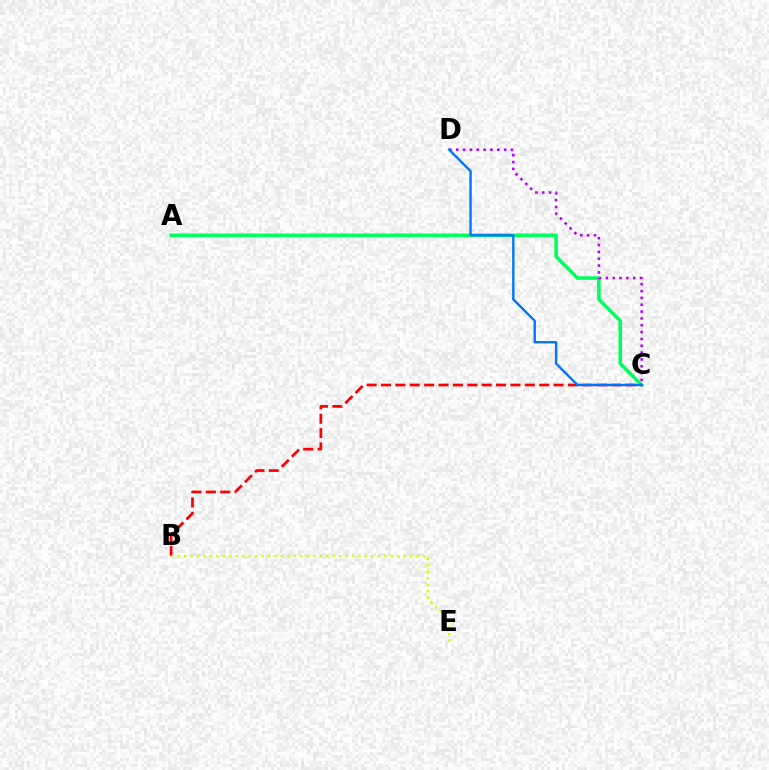{('A', 'C'): [{'color': '#00ff5c', 'line_style': 'solid', 'thickness': 2.57}], ('B', 'C'): [{'color': '#ff0000', 'line_style': 'dashed', 'thickness': 1.95}], ('B', 'E'): [{'color': '#d1ff00', 'line_style': 'dotted', 'thickness': 1.75}], ('C', 'D'): [{'color': '#b900ff', 'line_style': 'dotted', 'thickness': 1.86}, {'color': '#0074ff', 'line_style': 'solid', 'thickness': 1.71}]}